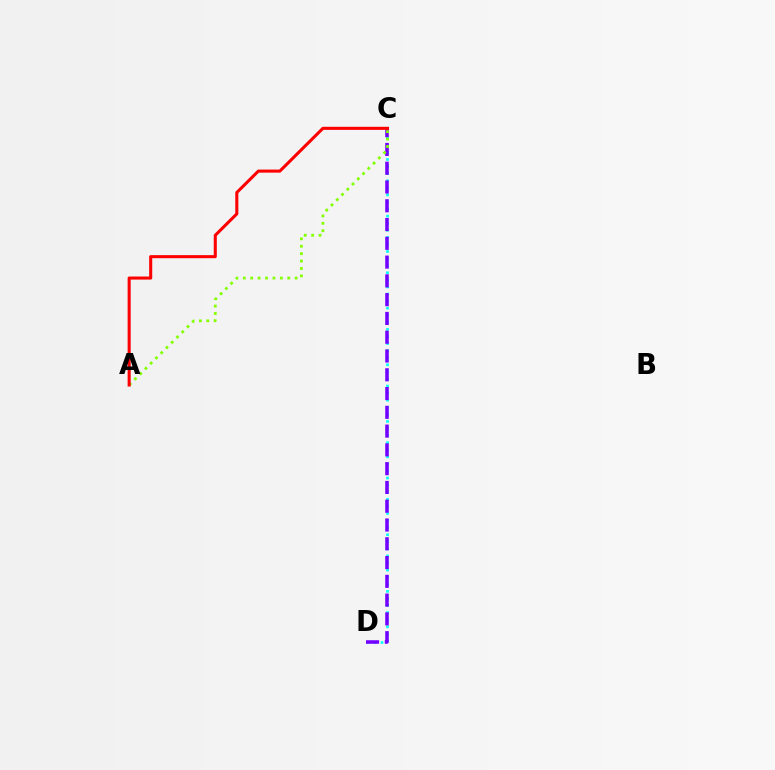{('C', 'D'): [{'color': '#00fff6', 'line_style': 'dotted', 'thickness': 1.92}, {'color': '#7200ff', 'line_style': 'dashed', 'thickness': 2.55}], ('A', 'C'): [{'color': '#84ff00', 'line_style': 'dotted', 'thickness': 2.01}, {'color': '#ff0000', 'line_style': 'solid', 'thickness': 2.21}]}